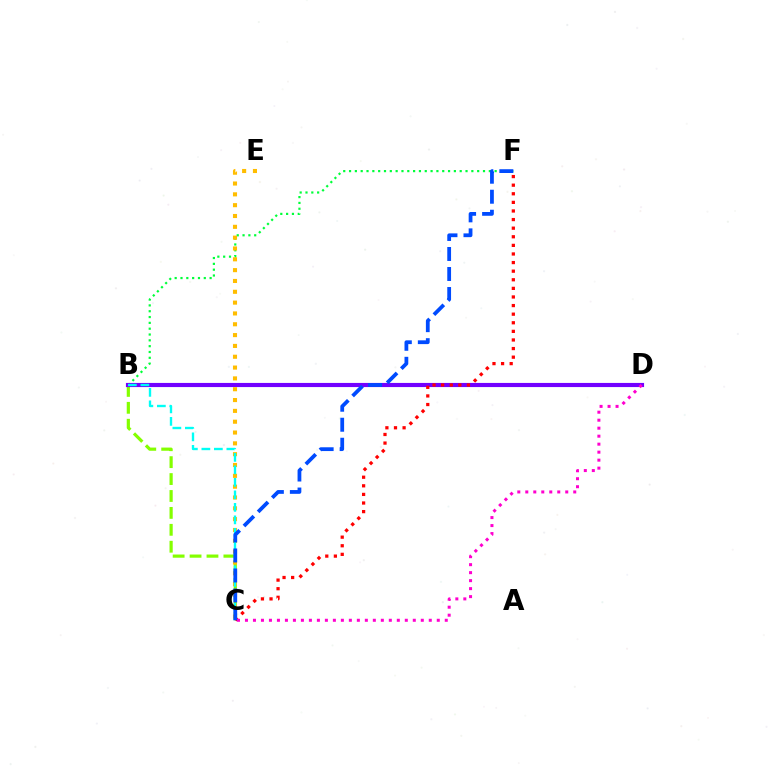{('B', 'C'): [{'color': '#84ff00', 'line_style': 'dashed', 'thickness': 2.3}, {'color': '#00fff6', 'line_style': 'dashed', 'thickness': 1.7}], ('B', 'F'): [{'color': '#00ff39', 'line_style': 'dotted', 'thickness': 1.58}], ('B', 'D'): [{'color': '#7200ff', 'line_style': 'solid', 'thickness': 2.98}], ('C', 'F'): [{'color': '#ff0000', 'line_style': 'dotted', 'thickness': 2.34}, {'color': '#004bff', 'line_style': 'dashed', 'thickness': 2.72}], ('C', 'D'): [{'color': '#ff00cf', 'line_style': 'dotted', 'thickness': 2.17}], ('C', 'E'): [{'color': '#ffbd00', 'line_style': 'dotted', 'thickness': 2.94}]}